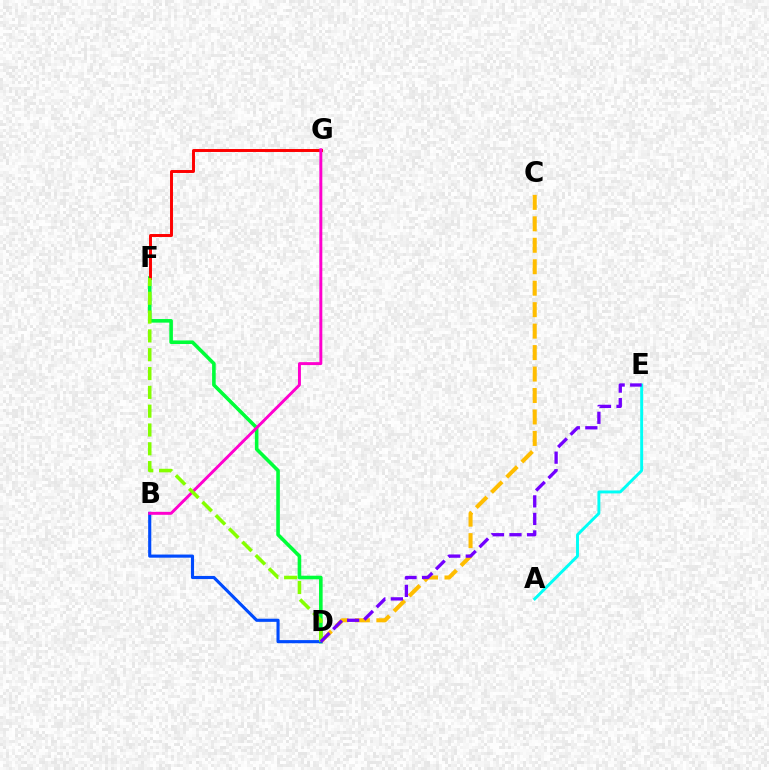{('D', 'F'): [{'color': '#00ff39', 'line_style': 'solid', 'thickness': 2.59}, {'color': '#84ff00', 'line_style': 'dashed', 'thickness': 2.56}], ('C', 'D'): [{'color': '#ffbd00', 'line_style': 'dashed', 'thickness': 2.92}], ('F', 'G'): [{'color': '#ff0000', 'line_style': 'solid', 'thickness': 2.13}], ('B', 'D'): [{'color': '#004bff', 'line_style': 'solid', 'thickness': 2.25}], ('A', 'E'): [{'color': '#00fff6', 'line_style': 'solid', 'thickness': 2.1}], ('B', 'G'): [{'color': '#ff00cf', 'line_style': 'solid', 'thickness': 2.12}], ('D', 'E'): [{'color': '#7200ff', 'line_style': 'dashed', 'thickness': 2.38}]}